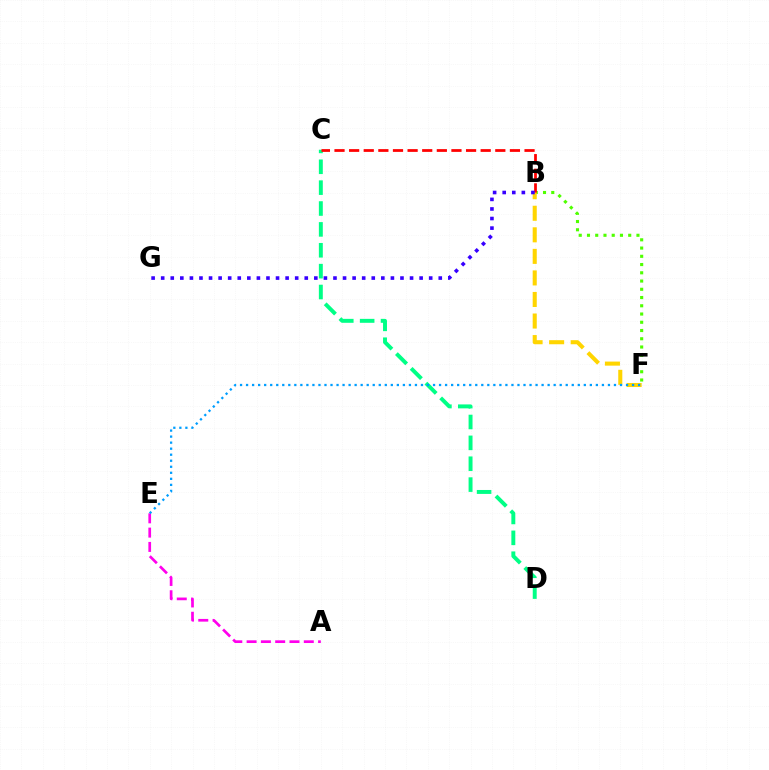{('C', 'D'): [{'color': '#00ff86', 'line_style': 'dashed', 'thickness': 2.84}], ('B', 'F'): [{'color': '#4fff00', 'line_style': 'dotted', 'thickness': 2.24}, {'color': '#ffd500', 'line_style': 'dashed', 'thickness': 2.93}], ('B', 'C'): [{'color': '#ff0000', 'line_style': 'dashed', 'thickness': 1.99}], ('A', 'E'): [{'color': '#ff00ed', 'line_style': 'dashed', 'thickness': 1.94}], ('E', 'F'): [{'color': '#009eff', 'line_style': 'dotted', 'thickness': 1.64}], ('B', 'G'): [{'color': '#3700ff', 'line_style': 'dotted', 'thickness': 2.6}]}